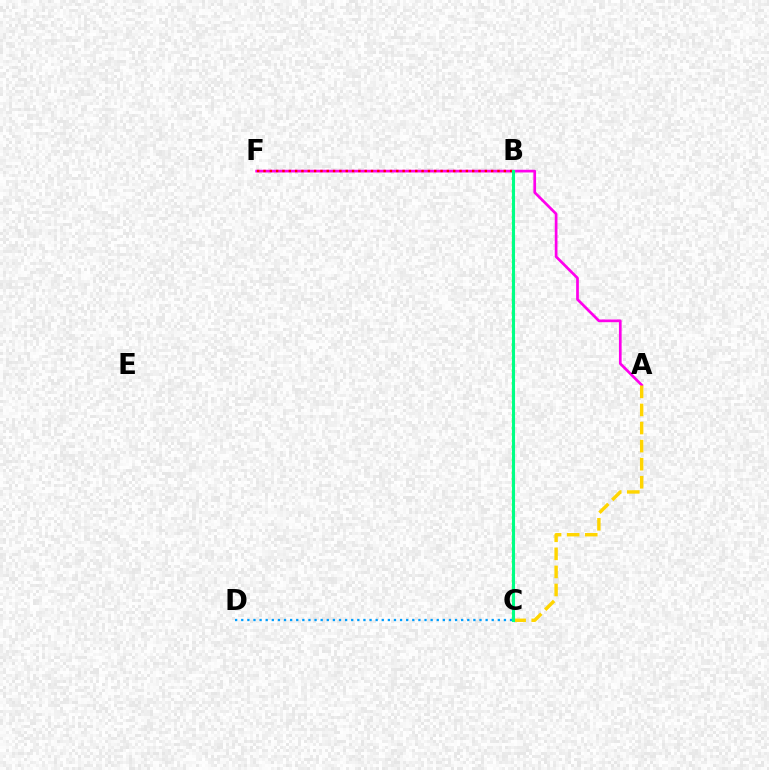{('A', 'F'): [{'color': '#ff00ed', 'line_style': 'solid', 'thickness': 1.95}], ('B', 'C'): [{'color': '#4fff00', 'line_style': 'dotted', 'thickness': 1.74}, {'color': '#3700ff', 'line_style': 'solid', 'thickness': 1.93}, {'color': '#00ff86', 'line_style': 'solid', 'thickness': 2.22}], ('A', 'C'): [{'color': '#ffd500', 'line_style': 'dashed', 'thickness': 2.46}], ('C', 'D'): [{'color': '#009eff', 'line_style': 'dotted', 'thickness': 1.66}], ('B', 'F'): [{'color': '#ff0000', 'line_style': 'dotted', 'thickness': 1.72}]}